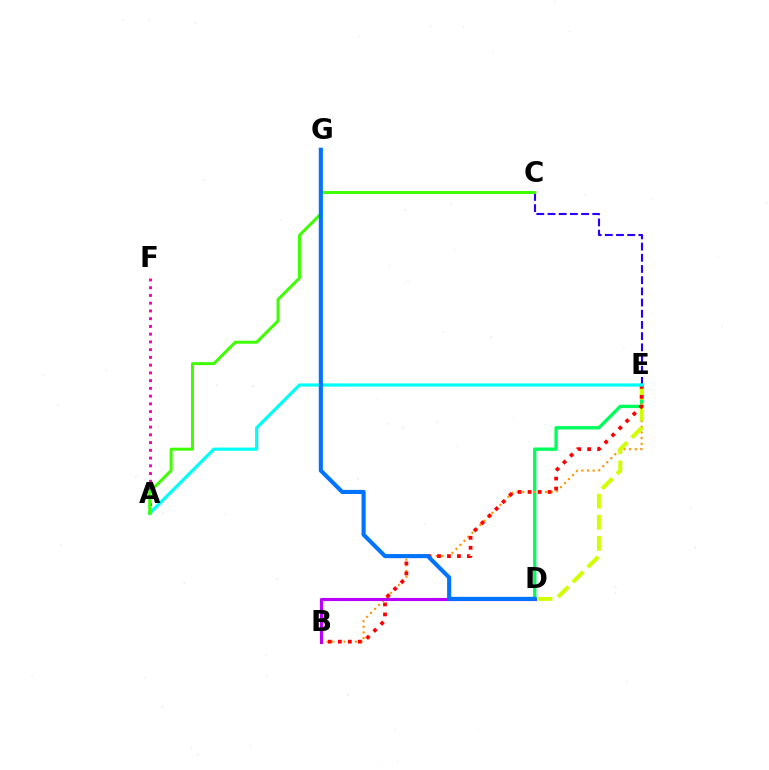{('A', 'F'): [{'color': '#ff00ac', 'line_style': 'dotted', 'thickness': 2.1}], ('D', 'E'): [{'color': '#00ff5c', 'line_style': 'solid', 'thickness': 2.41}, {'color': '#d1ff00', 'line_style': 'dashed', 'thickness': 2.86}], ('B', 'E'): [{'color': '#ff9400', 'line_style': 'dotted', 'thickness': 1.54}, {'color': '#ff0000', 'line_style': 'dotted', 'thickness': 2.71}], ('C', 'E'): [{'color': '#2500ff', 'line_style': 'dashed', 'thickness': 1.52}], ('B', 'D'): [{'color': '#b900ff', 'line_style': 'solid', 'thickness': 2.26}], ('A', 'E'): [{'color': '#00fff6', 'line_style': 'solid', 'thickness': 2.29}], ('A', 'C'): [{'color': '#3dff00', 'line_style': 'solid', 'thickness': 2.14}], ('D', 'G'): [{'color': '#0074ff', 'line_style': 'solid', 'thickness': 2.96}]}